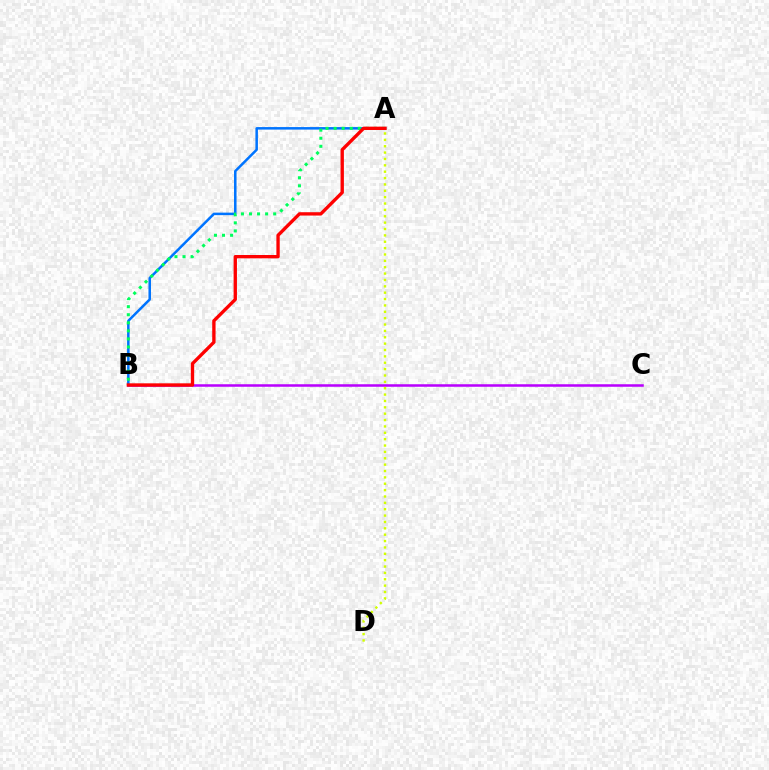{('B', 'C'): [{'color': '#b900ff', 'line_style': 'solid', 'thickness': 1.82}], ('A', 'B'): [{'color': '#0074ff', 'line_style': 'solid', 'thickness': 1.82}, {'color': '#00ff5c', 'line_style': 'dotted', 'thickness': 2.19}, {'color': '#ff0000', 'line_style': 'solid', 'thickness': 2.41}], ('A', 'D'): [{'color': '#d1ff00', 'line_style': 'dotted', 'thickness': 1.73}]}